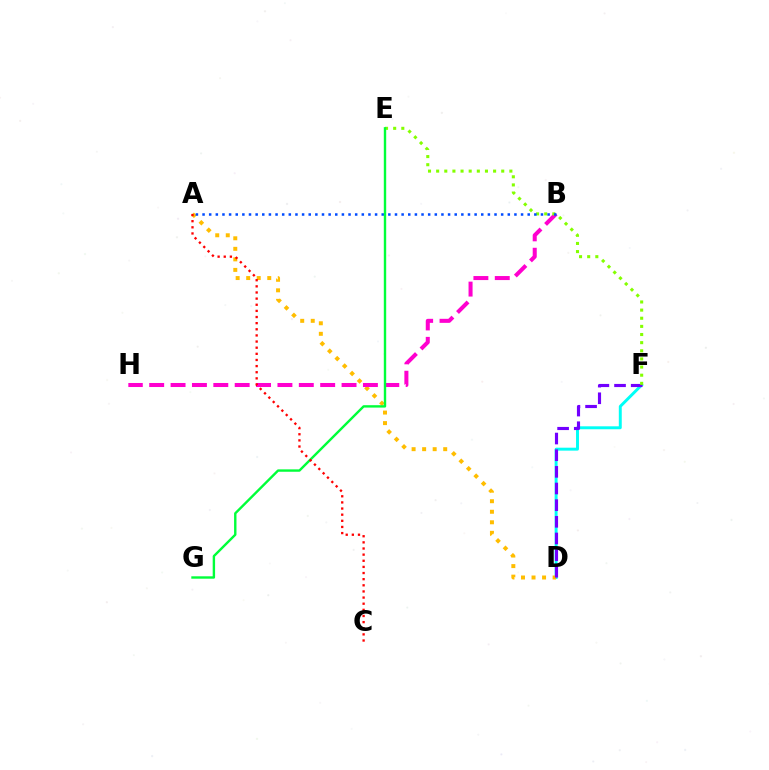{('D', 'F'): [{'color': '#00fff6', 'line_style': 'solid', 'thickness': 2.12}, {'color': '#7200ff', 'line_style': 'dashed', 'thickness': 2.26}], ('A', 'D'): [{'color': '#ffbd00', 'line_style': 'dotted', 'thickness': 2.86}], ('B', 'H'): [{'color': '#ff00cf', 'line_style': 'dashed', 'thickness': 2.9}], ('E', 'F'): [{'color': '#84ff00', 'line_style': 'dotted', 'thickness': 2.21}], ('A', 'B'): [{'color': '#004bff', 'line_style': 'dotted', 'thickness': 1.8}], ('E', 'G'): [{'color': '#00ff39', 'line_style': 'solid', 'thickness': 1.72}], ('A', 'C'): [{'color': '#ff0000', 'line_style': 'dotted', 'thickness': 1.67}]}